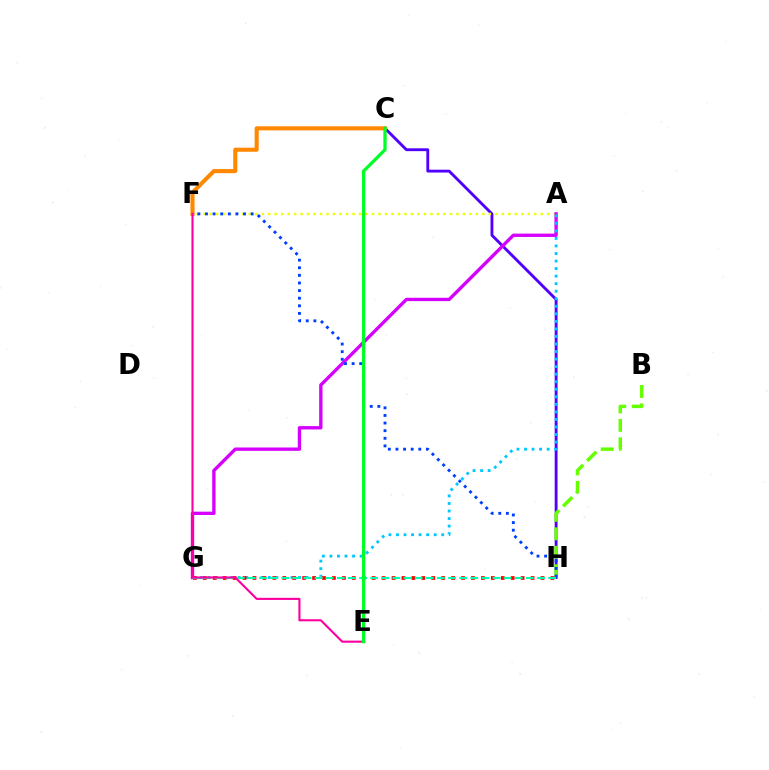{('C', 'H'): [{'color': '#4f00ff', 'line_style': 'solid', 'thickness': 2.06}], ('A', 'F'): [{'color': '#eeff00', 'line_style': 'dotted', 'thickness': 1.76}], ('A', 'G'): [{'color': '#d600ff', 'line_style': 'solid', 'thickness': 2.41}, {'color': '#00c7ff', 'line_style': 'dotted', 'thickness': 2.05}], ('B', 'H'): [{'color': '#66ff00', 'line_style': 'dashed', 'thickness': 2.51}], ('F', 'H'): [{'color': '#003fff', 'line_style': 'dotted', 'thickness': 2.07}], ('C', 'F'): [{'color': '#ff8800', 'line_style': 'solid', 'thickness': 2.94}], ('G', 'H'): [{'color': '#ff0000', 'line_style': 'dotted', 'thickness': 2.7}, {'color': '#00ffaf', 'line_style': 'dashed', 'thickness': 1.51}], ('E', 'F'): [{'color': '#ff00a0', 'line_style': 'solid', 'thickness': 1.52}], ('C', 'E'): [{'color': '#00ff27', 'line_style': 'solid', 'thickness': 2.36}]}